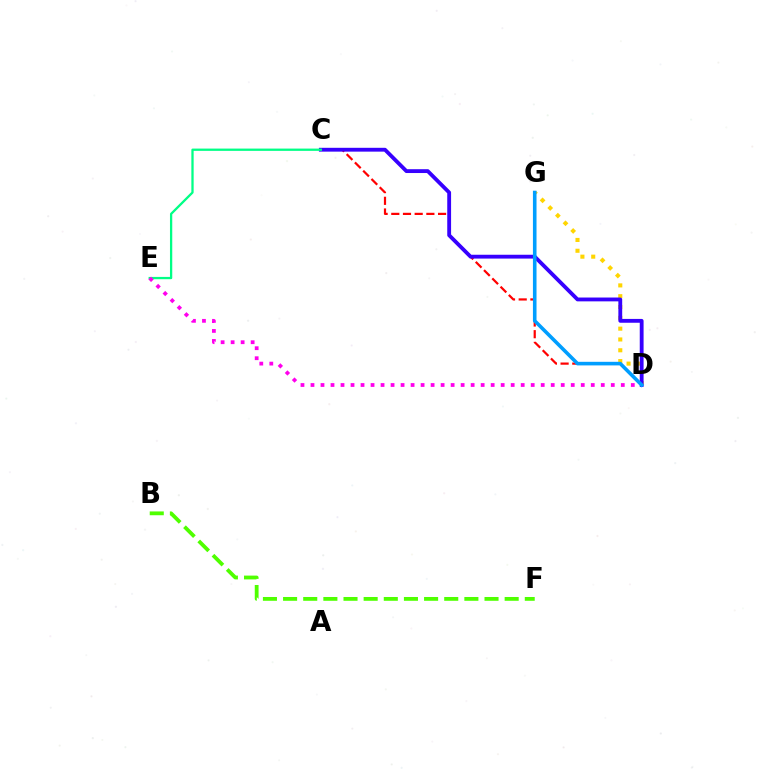{('B', 'F'): [{'color': '#4fff00', 'line_style': 'dashed', 'thickness': 2.74}], ('C', 'D'): [{'color': '#ff0000', 'line_style': 'dashed', 'thickness': 1.59}, {'color': '#3700ff', 'line_style': 'solid', 'thickness': 2.76}], ('D', 'G'): [{'color': '#ffd500', 'line_style': 'dotted', 'thickness': 2.94}, {'color': '#009eff', 'line_style': 'solid', 'thickness': 2.59}], ('C', 'E'): [{'color': '#00ff86', 'line_style': 'solid', 'thickness': 1.65}], ('D', 'E'): [{'color': '#ff00ed', 'line_style': 'dotted', 'thickness': 2.72}]}